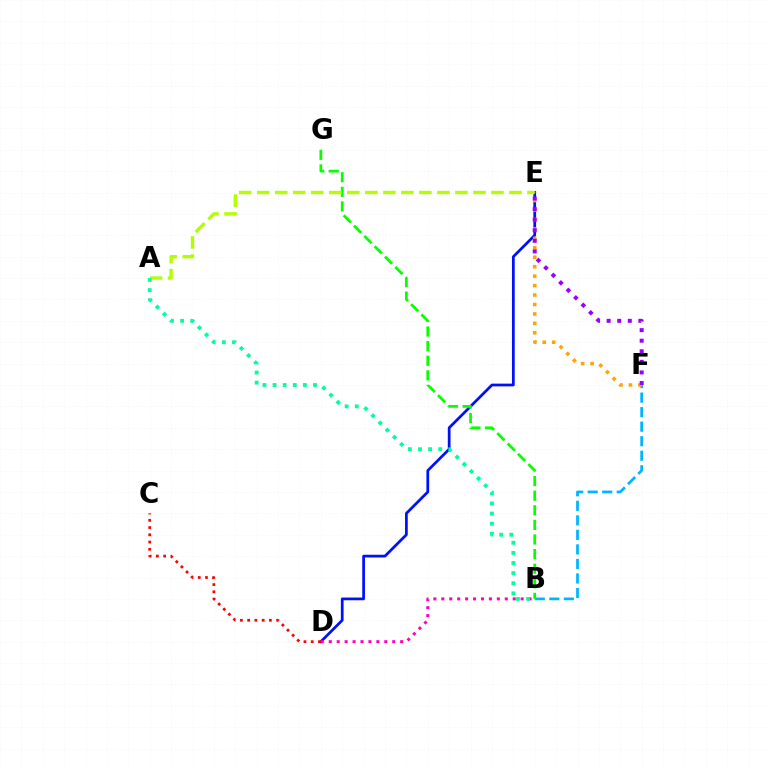{('B', 'F'): [{'color': '#00b5ff', 'line_style': 'dashed', 'thickness': 1.97}], ('D', 'E'): [{'color': '#0010ff', 'line_style': 'solid', 'thickness': 1.97}], ('E', 'F'): [{'color': '#ffa500', 'line_style': 'dotted', 'thickness': 2.57}, {'color': '#9b00ff', 'line_style': 'dotted', 'thickness': 2.87}], ('B', 'G'): [{'color': '#08ff00', 'line_style': 'dashed', 'thickness': 1.98}], ('C', 'D'): [{'color': '#ff0000', 'line_style': 'dotted', 'thickness': 1.97}], ('B', 'D'): [{'color': '#ff00bd', 'line_style': 'dotted', 'thickness': 2.16}], ('A', 'E'): [{'color': '#b3ff00', 'line_style': 'dashed', 'thickness': 2.45}], ('A', 'B'): [{'color': '#00ff9d', 'line_style': 'dotted', 'thickness': 2.75}]}